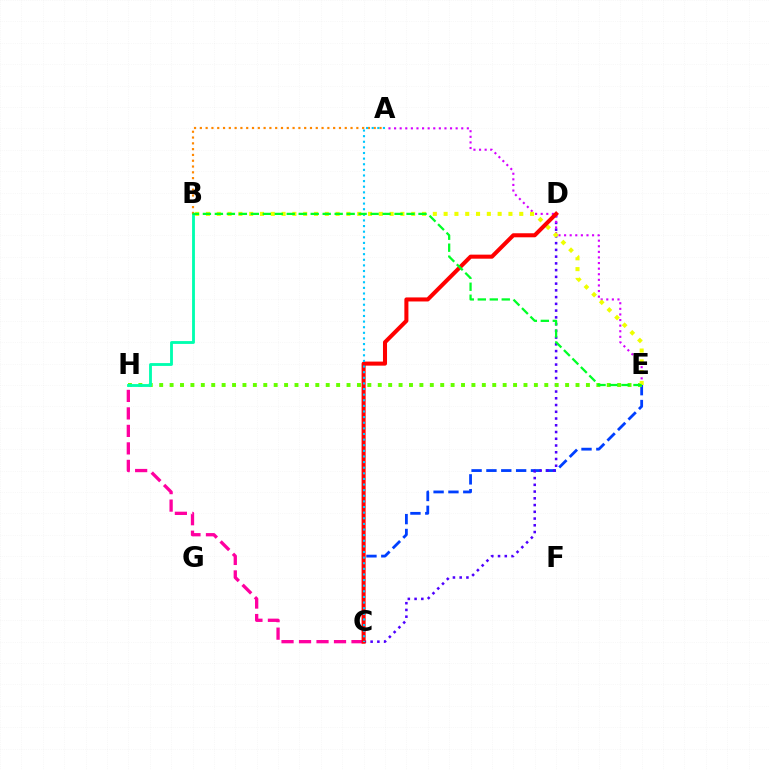{('C', 'E'): [{'color': '#003fff', 'line_style': 'dashed', 'thickness': 2.02}], ('C', 'D'): [{'color': '#4f00ff', 'line_style': 'dotted', 'thickness': 1.83}, {'color': '#ff0000', 'line_style': 'solid', 'thickness': 2.92}], ('A', 'E'): [{'color': '#d600ff', 'line_style': 'dotted', 'thickness': 1.52}], ('E', 'H'): [{'color': '#66ff00', 'line_style': 'dotted', 'thickness': 2.83}], ('B', 'H'): [{'color': '#00ffaf', 'line_style': 'solid', 'thickness': 2.05}], ('B', 'E'): [{'color': '#eeff00', 'line_style': 'dotted', 'thickness': 2.93}, {'color': '#00ff27', 'line_style': 'dashed', 'thickness': 1.63}], ('C', 'H'): [{'color': '#ff00a0', 'line_style': 'dashed', 'thickness': 2.38}], ('A', 'B'): [{'color': '#ff8800', 'line_style': 'dotted', 'thickness': 1.57}], ('A', 'C'): [{'color': '#00c7ff', 'line_style': 'dotted', 'thickness': 1.53}]}